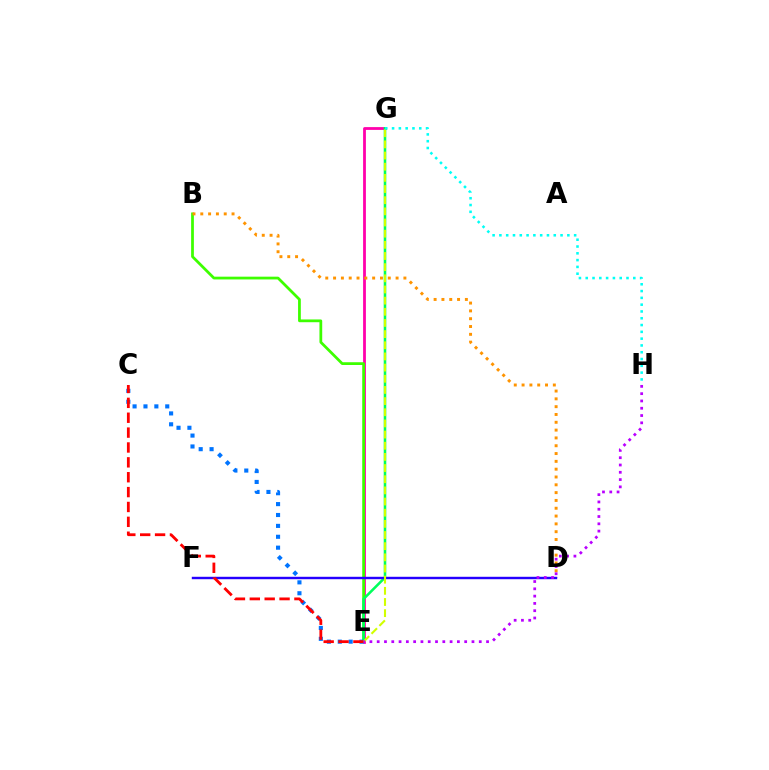{('E', 'G'): [{'color': '#ff00ac', 'line_style': 'solid', 'thickness': 2.01}, {'color': '#00ff5c', 'line_style': 'solid', 'thickness': 1.85}, {'color': '#d1ff00', 'line_style': 'dashed', 'thickness': 1.52}], ('B', 'E'): [{'color': '#3dff00', 'line_style': 'solid', 'thickness': 1.99}], ('B', 'D'): [{'color': '#ff9400', 'line_style': 'dotted', 'thickness': 2.12}], ('C', 'E'): [{'color': '#0074ff', 'line_style': 'dotted', 'thickness': 2.96}, {'color': '#ff0000', 'line_style': 'dashed', 'thickness': 2.02}], ('D', 'F'): [{'color': '#2500ff', 'line_style': 'solid', 'thickness': 1.74}], ('G', 'H'): [{'color': '#00fff6', 'line_style': 'dotted', 'thickness': 1.85}], ('E', 'H'): [{'color': '#b900ff', 'line_style': 'dotted', 'thickness': 1.98}]}